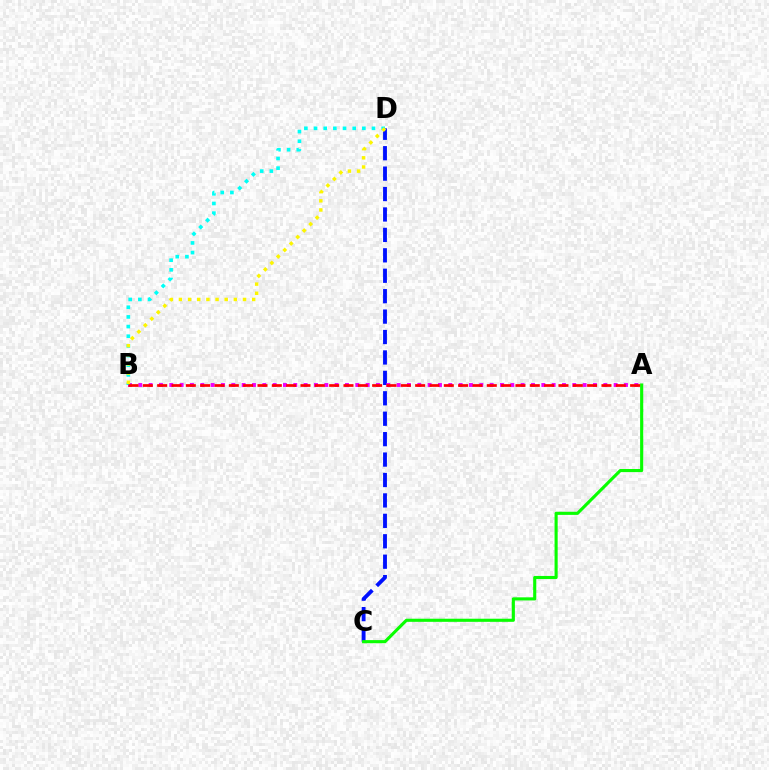{('C', 'D'): [{'color': '#0010ff', 'line_style': 'dashed', 'thickness': 2.77}], ('A', 'B'): [{'color': '#ee00ff', 'line_style': 'dotted', 'thickness': 2.81}, {'color': '#ff0000', 'line_style': 'dashed', 'thickness': 1.95}], ('B', 'D'): [{'color': '#00fff6', 'line_style': 'dotted', 'thickness': 2.63}, {'color': '#fcf500', 'line_style': 'dotted', 'thickness': 2.49}], ('A', 'C'): [{'color': '#08ff00', 'line_style': 'solid', 'thickness': 2.24}]}